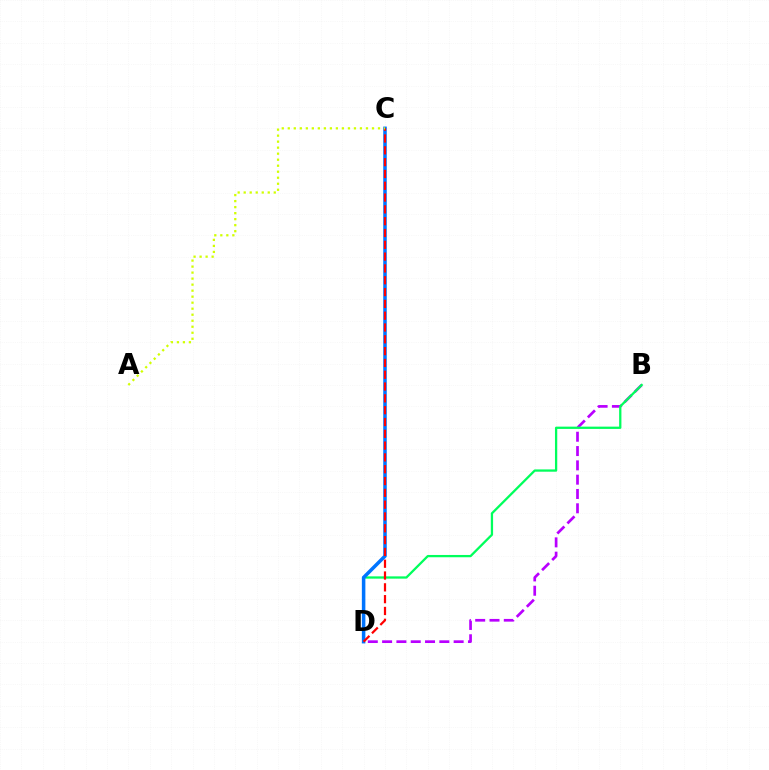{('B', 'D'): [{'color': '#b900ff', 'line_style': 'dashed', 'thickness': 1.94}, {'color': '#00ff5c', 'line_style': 'solid', 'thickness': 1.64}], ('C', 'D'): [{'color': '#0074ff', 'line_style': 'solid', 'thickness': 2.54}, {'color': '#ff0000', 'line_style': 'dashed', 'thickness': 1.6}], ('A', 'C'): [{'color': '#d1ff00', 'line_style': 'dotted', 'thickness': 1.63}]}